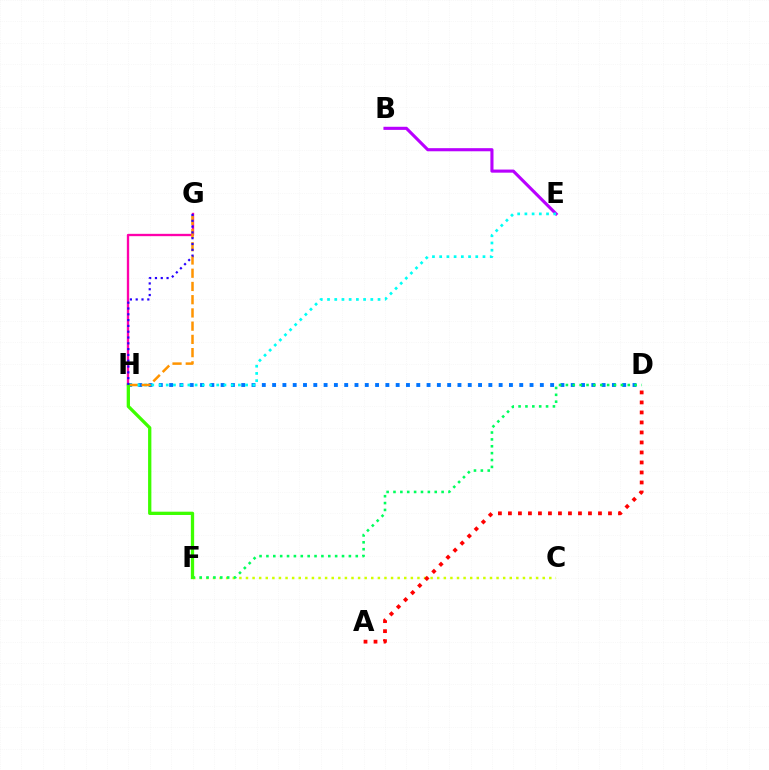{('D', 'H'): [{'color': '#0074ff', 'line_style': 'dotted', 'thickness': 2.8}], ('G', 'H'): [{'color': '#ff00ac', 'line_style': 'solid', 'thickness': 1.68}, {'color': '#ff9400', 'line_style': 'dashed', 'thickness': 1.8}, {'color': '#2500ff', 'line_style': 'dotted', 'thickness': 1.58}], ('C', 'F'): [{'color': '#d1ff00', 'line_style': 'dotted', 'thickness': 1.79}], ('D', 'F'): [{'color': '#00ff5c', 'line_style': 'dotted', 'thickness': 1.87}], ('B', 'E'): [{'color': '#b900ff', 'line_style': 'solid', 'thickness': 2.24}], ('E', 'H'): [{'color': '#00fff6', 'line_style': 'dotted', 'thickness': 1.96}], ('F', 'H'): [{'color': '#3dff00', 'line_style': 'solid', 'thickness': 2.37}], ('A', 'D'): [{'color': '#ff0000', 'line_style': 'dotted', 'thickness': 2.72}]}